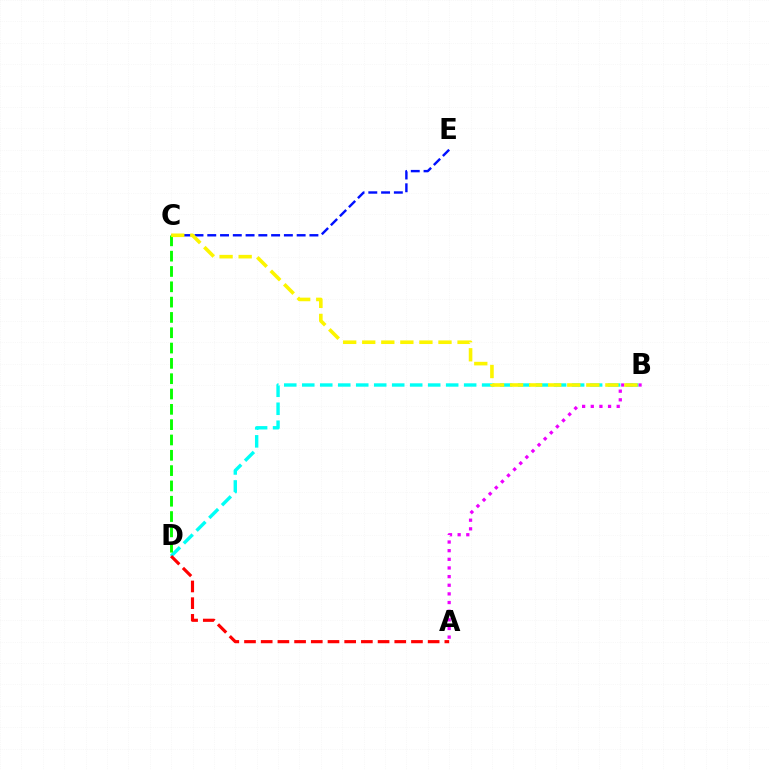{('C', 'E'): [{'color': '#0010ff', 'line_style': 'dashed', 'thickness': 1.73}], ('A', 'B'): [{'color': '#ee00ff', 'line_style': 'dotted', 'thickness': 2.35}], ('B', 'D'): [{'color': '#00fff6', 'line_style': 'dashed', 'thickness': 2.44}], ('C', 'D'): [{'color': '#08ff00', 'line_style': 'dashed', 'thickness': 2.08}], ('B', 'C'): [{'color': '#fcf500', 'line_style': 'dashed', 'thickness': 2.59}], ('A', 'D'): [{'color': '#ff0000', 'line_style': 'dashed', 'thickness': 2.27}]}